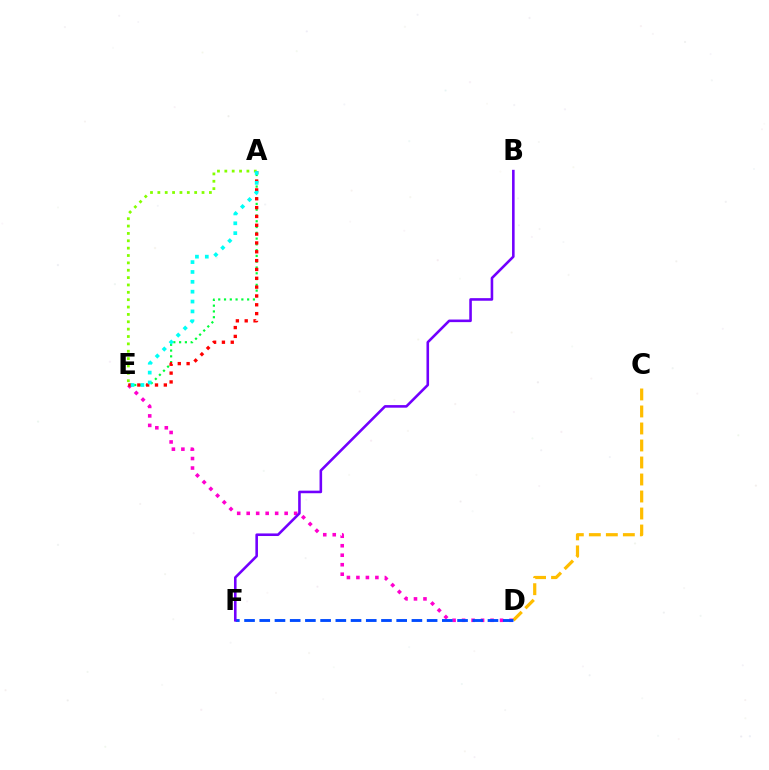{('C', 'D'): [{'color': '#ffbd00', 'line_style': 'dashed', 'thickness': 2.31}], ('A', 'E'): [{'color': '#00ff39', 'line_style': 'dotted', 'thickness': 1.57}, {'color': '#84ff00', 'line_style': 'dotted', 'thickness': 2.0}, {'color': '#ff0000', 'line_style': 'dotted', 'thickness': 2.4}, {'color': '#00fff6', 'line_style': 'dotted', 'thickness': 2.68}], ('D', 'E'): [{'color': '#ff00cf', 'line_style': 'dotted', 'thickness': 2.58}], ('D', 'F'): [{'color': '#004bff', 'line_style': 'dashed', 'thickness': 2.07}], ('B', 'F'): [{'color': '#7200ff', 'line_style': 'solid', 'thickness': 1.86}]}